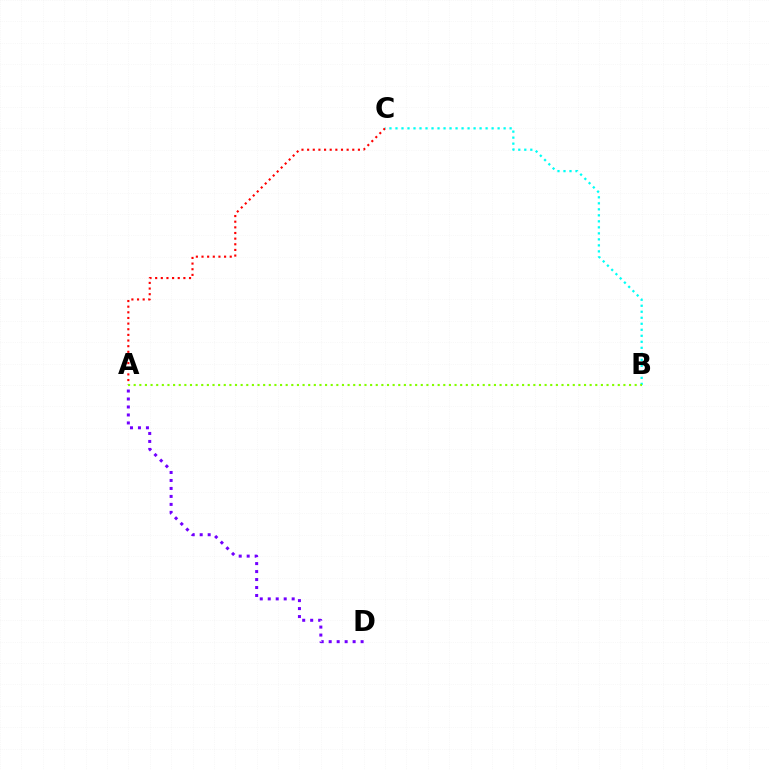{('A', 'C'): [{'color': '#ff0000', 'line_style': 'dotted', 'thickness': 1.53}], ('B', 'C'): [{'color': '#00fff6', 'line_style': 'dotted', 'thickness': 1.63}], ('A', 'D'): [{'color': '#7200ff', 'line_style': 'dotted', 'thickness': 2.17}], ('A', 'B'): [{'color': '#84ff00', 'line_style': 'dotted', 'thickness': 1.53}]}